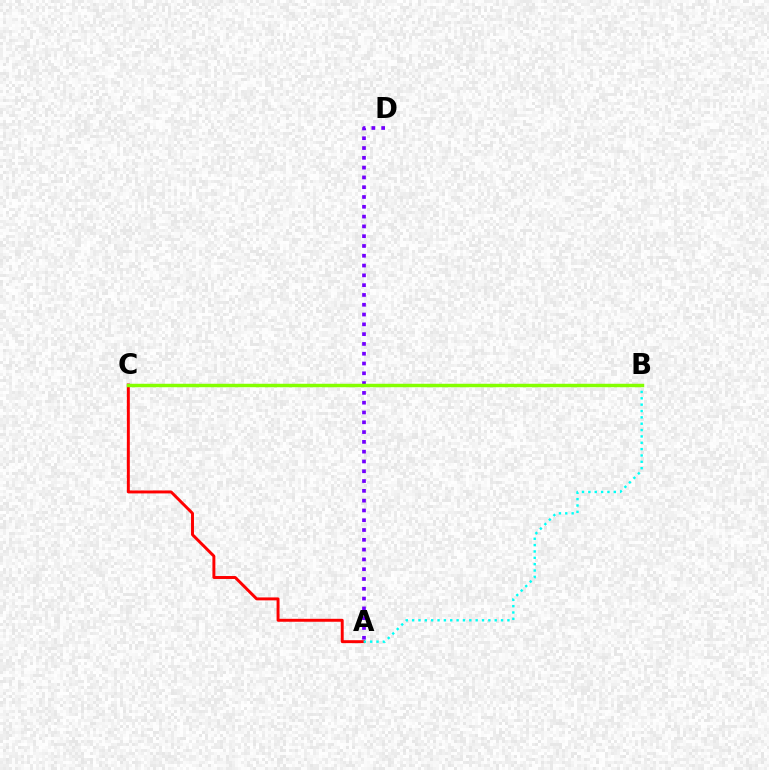{('A', 'D'): [{'color': '#7200ff', 'line_style': 'dotted', 'thickness': 2.66}], ('A', 'C'): [{'color': '#ff0000', 'line_style': 'solid', 'thickness': 2.12}], ('A', 'B'): [{'color': '#00fff6', 'line_style': 'dotted', 'thickness': 1.73}], ('B', 'C'): [{'color': '#84ff00', 'line_style': 'solid', 'thickness': 2.49}]}